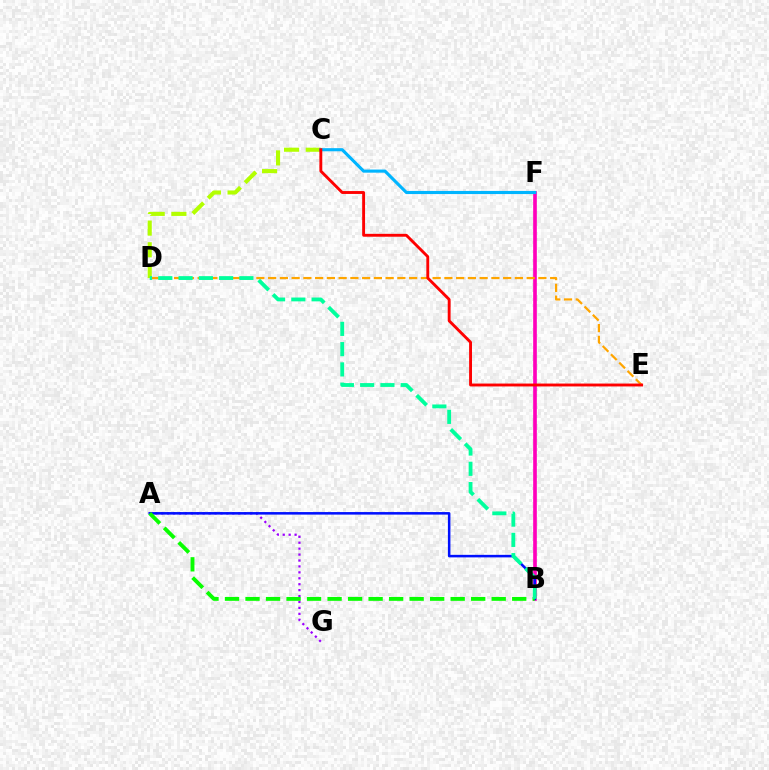{('B', 'F'): [{'color': '#ff00bd', 'line_style': 'solid', 'thickness': 2.63}], ('A', 'G'): [{'color': '#9b00ff', 'line_style': 'dotted', 'thickness': 1.61}], ('A', 'B'): [{'color': '#0010ff', 'line_style': 'solid', 'thickness': 1.82}, {'color': '#08ff00', 'line_style': 'dashed', 'thickness': 2.79}], ('C', 'D'): [{'color': '#b3ff00', 'line_style': 'dashed', 'thickness': 2.95}], ('D', 'E'): [{'color': '#ffa500', 'line_style': 'dashed', 'thickness': 1.6}], ('C', 'F'): [{'color': '#00b5ff', 'line_style': 'solid', 'thickness': 2.24}], ('C', 'E'): [{'color': '#ff0000', 'line_style': 'solid', 'thickness': 2.07}], ('B', 'D'): [{'color': '#00ff9d', 'line_style': 'dashed', 'thickness': 2.75}]}